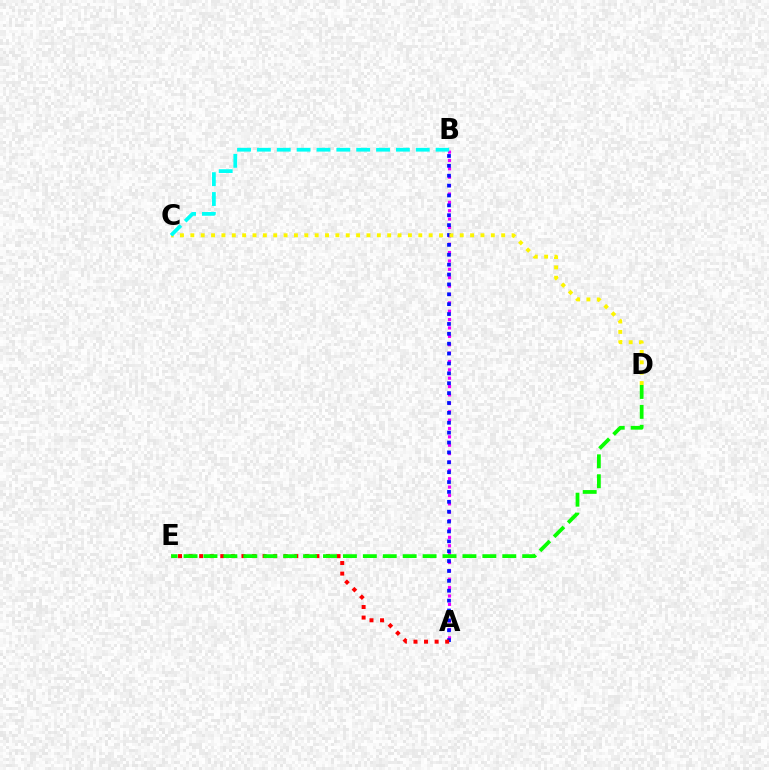{('A', 'B'): [{'color': '#ee00ff', 'line_style': 'dotted', 'thickness': 2.28}, {'color': '#0010ff', 'line_style': 'dotted', 'thickness': 2.68}], ('C', 'D'): [{'color': '#fcf500', 'line_style': 'dotted', 'thickness': 2.82}], ('B', 'C'): [{'color': '#00fff6', 'line_style': 'dashed', 'thickness': 2.7}], ('A', 'E'): [{'color': '#ff0000', 'line_style': 'dotted', 'thickness': 2.87}], ('D', 'E'): [{'color': '#08ff00', 'line_style': 'dashed', 'thickness': 2.71}]}